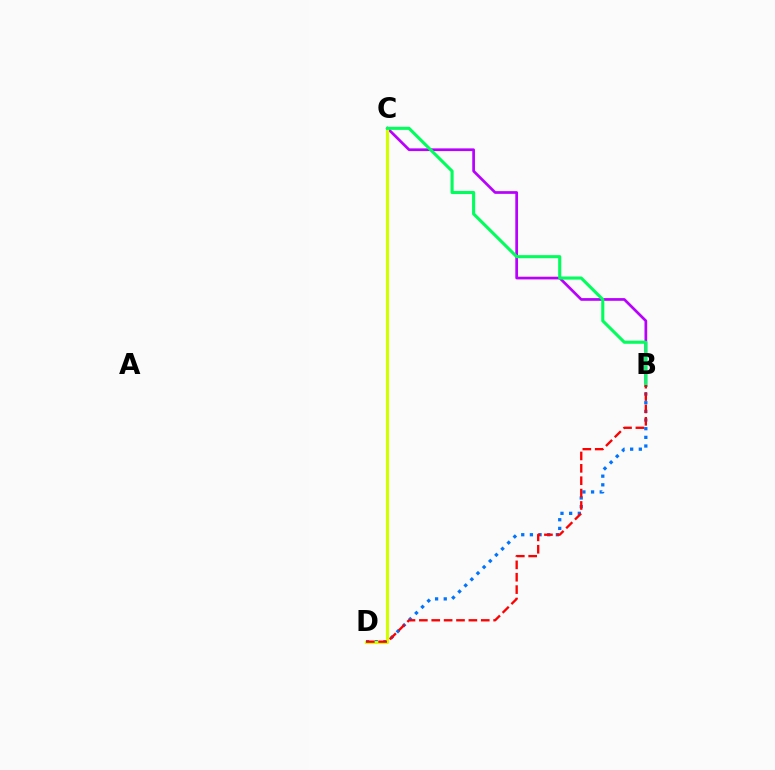{('B', 'C'): [{'color': '#b900ff', 'line_style': 'solid', 'thickness': 1.95}, {'color': '#00ff5c', 'line_style': 'solid', 'thickness': 2.22}], ('B', 'D'): [{'color': '#0074ff', 'line_style': 'dotted', 'thickness': 2.35}, {'color': '#ff0000', 'line_style': 'dashed', 'thickness': 1.68}], ('C', 'D'): [{'color': '#d1ff00', 'line_style': 'solid', 'thickness': 2.27}]}